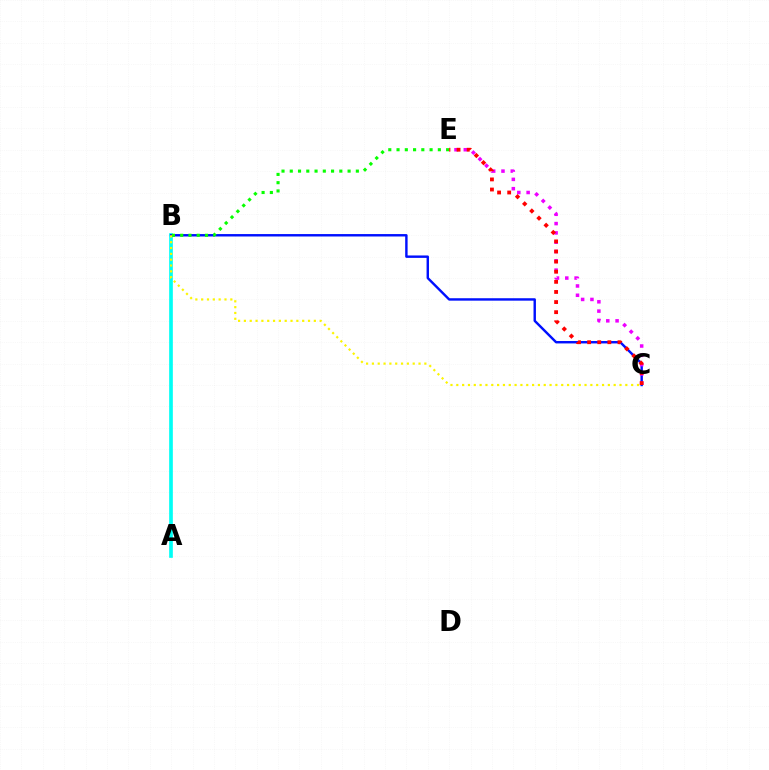{('A', 'B'): [{'color': '#00fff6', 'line_style': 'solid', 'thickness': 2.64}], ('B', 'C'): [{'color': '#0010ff', 'line_style': 'solid', 'thickness': 1.74}, {'color': '#fcf500', 'line_style': 'dotted', 'thickness': 1.58}], ('C', 'E'): [{'color': '#ee00ff', 'line_style': 'dotted', 'thickness': 2.53}, {'color': '#ff0000', 'line_style': 'dotted', 'thickness': 2.75}], ('B', 'E'): [{'color': '#08ff00', 'line_style': 'dotted', 'thickness': 2.24}]}